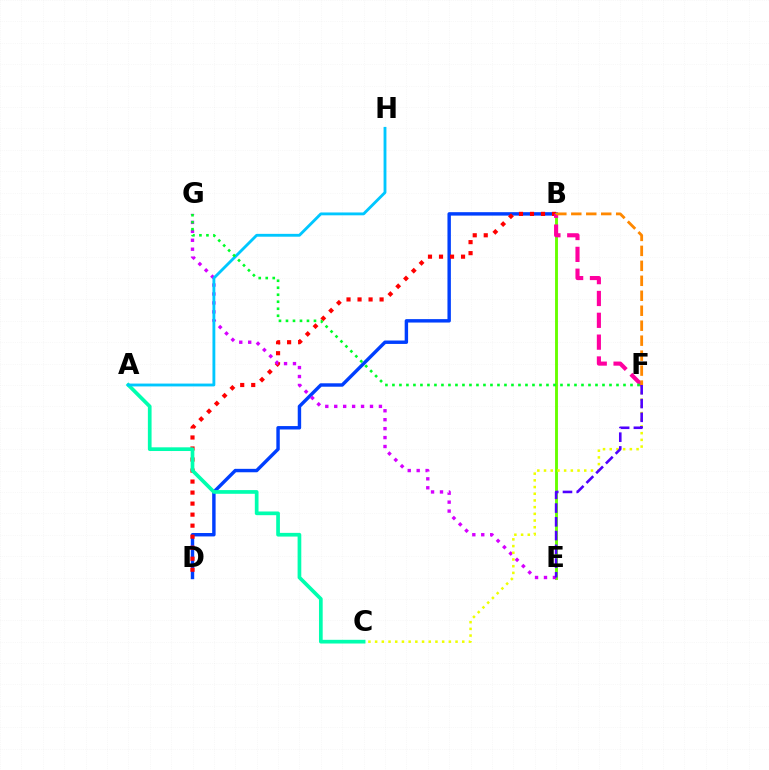{('B', 'D'): [{'color': '#003fff', 'line_style': 'solid', 'thickness': 2.46}, {'color': '#ff0000', 'line_style': 'dotted', 'thickness': 2.99}], ('B', 'E'): [{'color': '#66ff00', 'line_style': 'solid', 'thickness': 2.08}], ('E', 'G'): [{'color': '#d600ff', 'line_style': 'dotted', 'thickness': 2.43}], ('C', 'F'): [{'color': '#eeff00', 'line_style': 'dotted', 'thickness': 1.82}], ('B', 'F'): [{'color': '#ff00a0', 'line_style': 'dashed', 'thickness': 2.97}, {'color': '#ff8800', 'line_style': 'dashed', 'thickness': 2.03}], ('A', 'C'): [{'color': '#00ffaf', 'line_style': 'solid', 'thickness': 2.66}], ('E', 'F'): [{'color': '#4f00ff', 'line_style': 'dashed', 'thickness': 1.87}], ('A', 'H'): [{'color': '#00c7ff', 'line_style': 'solid', 'thickness': 2.05}], ('F', 'G'): [{'color': '#00ff27', 'line_style': 'dotted', 'thickness': 1.9}]}